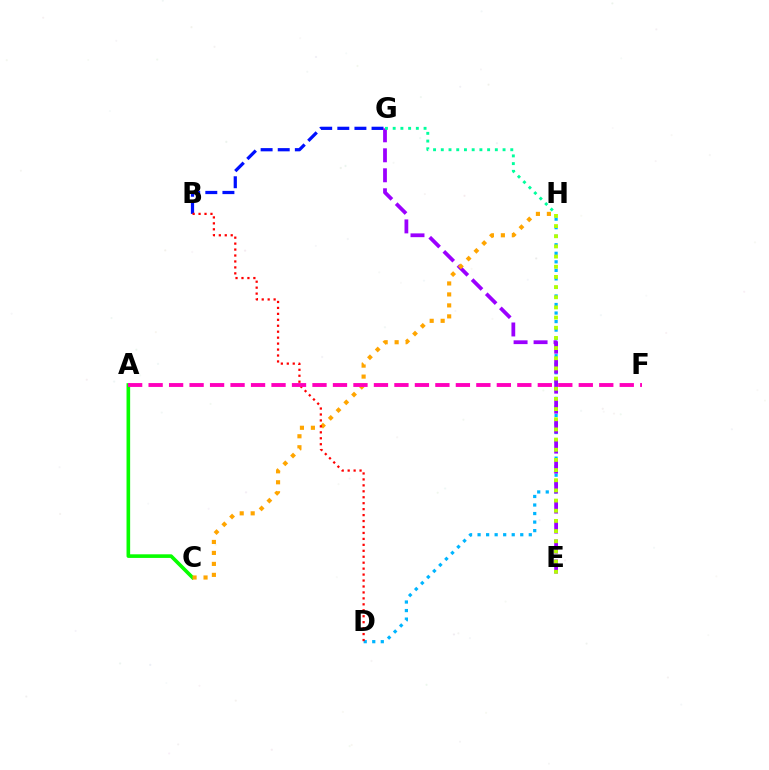{('B', 'G'): [{'color': '#0010ff', 'line_style': 'dashed', 'thickness': 2.32}], ('D', 'H'): [{'color': '#00b5ff', 'line_style': 'dotted', 'thickness': 2.32}], ('E', 'G'): [{'color': '#9b00ff', 'line_style': 'dashed', 'thickness': 2.72}], ('A', 'C'): [{'color': '#08ff00', 'line_style': 'solid', 'thickness': 2.61}], ('C', 'H'): [{'color': '#ffa500', 'line_style': 'dotted', 'thickness': 2.98}], ('B', 'D'): [{'color': '#ff0000', 'line_style': 'dotted', 'thickness': 1.62}], ('G', 'H'): [{'color': '#00ff9d', 'line_style': 'dotted', 'thickness': 2.1}], ('E', 'H'): [{'color': '#b3ff00', 'line_style': 'dotted', 'thickness': 2.76}], ('A', 'F'): [{'color': '#ff00bd', 'line_style': 'dashed', 'thickness': 2.78}]}